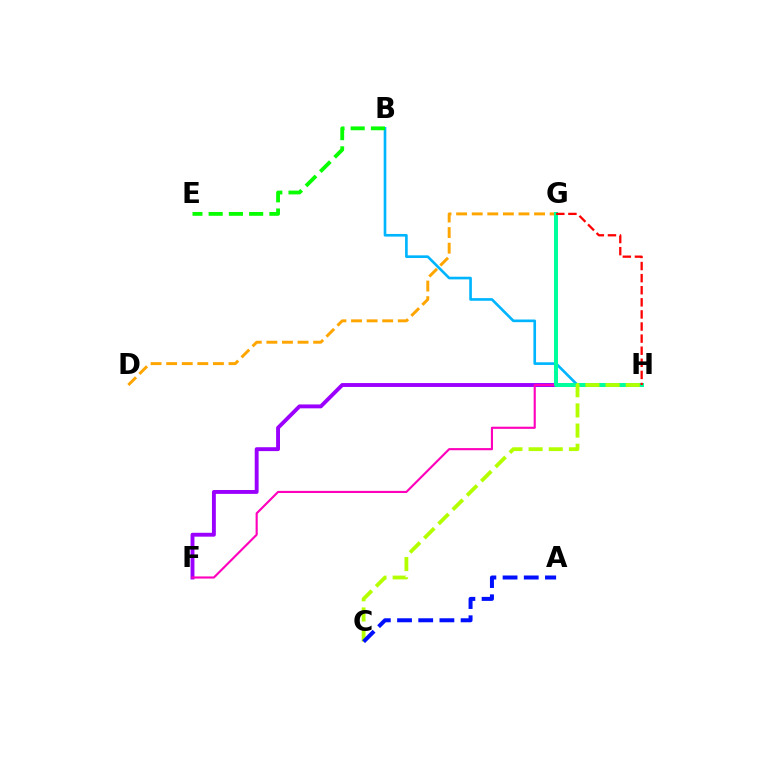{('D', 'G'): [{'color': '#ffa500', 'line_style': 'dashed', 'thickness': 2.12}], ('F', 'H'): [{'color': '#9b00ff', 'line_style': 'solid', 'thickness': 2.8}, {'color': '#ff00bd', 'line_style': 'solid', 'thickness': 1.53}], ('B', 'H'): [{'color': '#00b5ff', 'line_style': 'solid', 'thickness': 1.91}], ('G', 'H'): [{'color': '#00ff9d', 'line_style': 'solid', 'thickness': 2.88}, {'color': '#ff0000', 'line_style': 'dashed', 'thickness': 1.64}], ('B', 'E'): [{'color': '#08ff00', 'line_style': 'dashed', 'thickness': 2.75}], ('C', 'H'): [{'color': '#b3ff00', 'line_style': 'dashed', 'thickness': 2.74}], ('A', 'C'): [{'color': '#0010ff', 'line_style': 'dashed', 'thickness': 2.88}]}